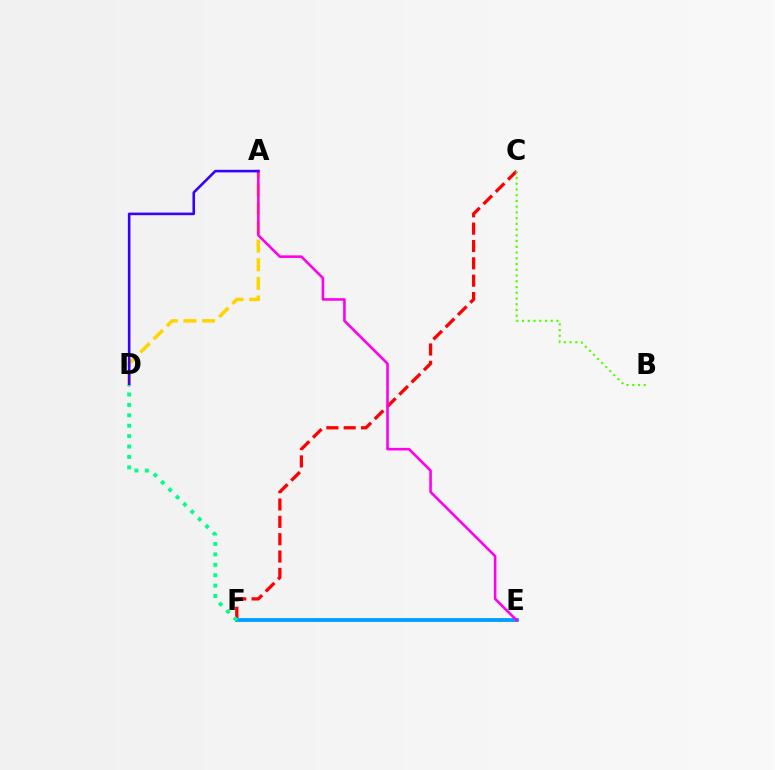{('C', 'F'): [{'color': '#ff0000', 'line_style': 'dashed', 'thickness': 2.36}], ('A', 'D'): [{'color': '#ffd500', 'line_style': 'dashed', 'thickness': 2.53}, {'color': '#3700ff', 'line_style': 'solid', 'thickness': 1.87}], ('E', 'F'): [{'color': '#009eff', 'line_style': 'solid', 'thickness': 2.75}], ('A', 'E'): [{'color': '#ff00ed', 'line_style': 'solid', 'thickness': 1.86}], ('B', 'C'): [{'color': '#4fff00', 'line_style': 'dotted', 'thickness': 1.56}], ('D', 'F'): [{'color': '#00ff86', 'line_style': 'dotted', 'thickness': 2.83}]}